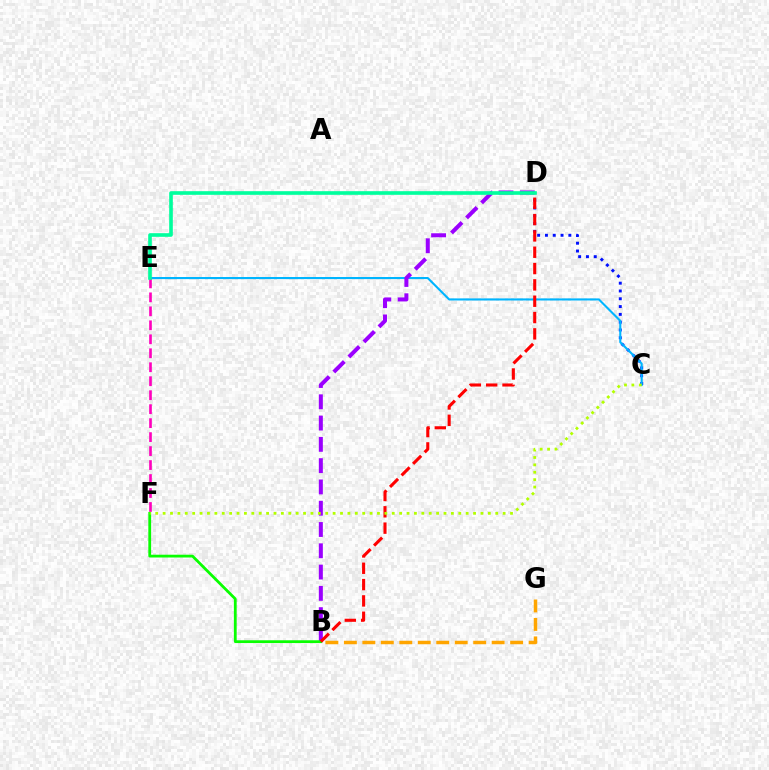{('C', 'D'): [{'color': '#0010ff', 'line_style': 'dotted', 'thickness': 2.12}], ('C', 'E'): [{'color': '#00b5ff', 'line_style': 'solid', 'thickness': 1.51}], ('E', 'F'): [{'color': '#ff00bd', 'line_style': 'dashed', 'thickness': 1.9}], ('B', 'D'): [{'color': '#9b00ff', 'line_style': 'dashed', 'thickness': 2.89}, {'color': '#ff0000', 'line_style': 'dashed', 'thickness': 2.22}], ('B', 'F'): [{'color': '#08ff00', 'line_style': 'solid', 'thickness': 2.01}], ('D', 'E'): [{'color': '#00ff9d', 'line_style': 'solid', 'thickness': 2.61}], ('B', 'G'): [{'color': '#ffa500', 'line_style': 'dashed', 'thickness': 2.51}], ('C', 'F'): [{'color': '#b3ff00', 'line_style': 'dotted', 'thickness': 2.01}]}